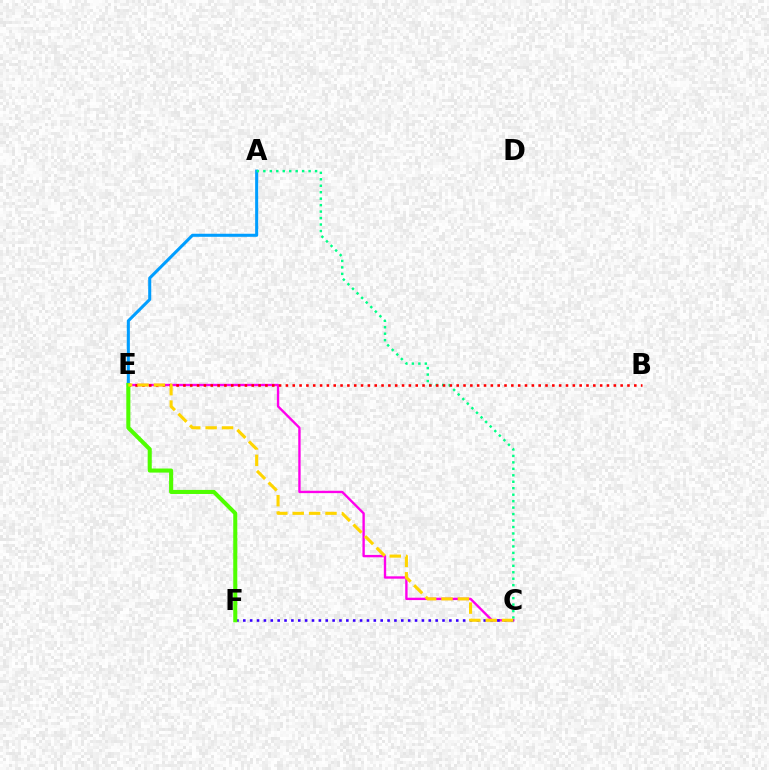{('A', 'E'): [{'color': '#009eff', 'line_style': 'solid', 'thickness': 2.2}], ('A', 'C'): [{'color': '#00ff86', 'line_style': 'dotted', 'thickness': 1.76}], ('C', 'E'): [{'color': '#ff00ed', 'line_style': 'solid', 'thickness': 1.71}, {'color': '#ffd500', 'line_style': 'dashed', 'thickness': 2.23}], ('C', 'F'): [{'color': '#3700ff', 'line_style': 'dotted', 'thickness': 1.87}], ('B', 'E'): [{'color': '#ff0000', 'line_style': 'dotted', 'thickness': 1.86}], ('E', 'F'): [{'color': '#4fff00', 'line_style': 'solid', 'thickness': 2.92}]}